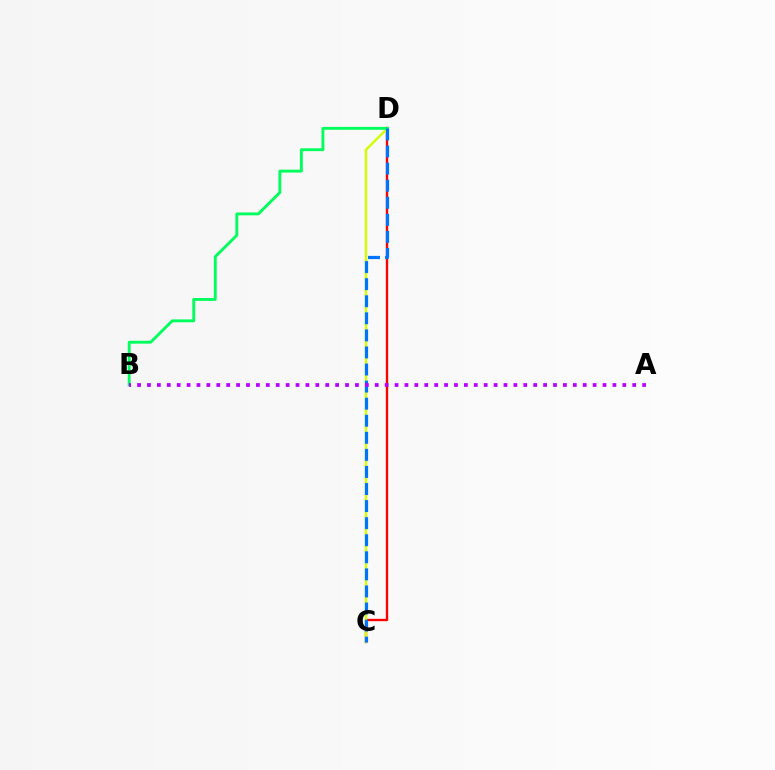{('C', 'D'): [{'color': '#ff0000', 'line_style': 'solid', 'thickness': 1.7}, {'color': '#d1ff00', 'line_style': 'solid', 'thickness': 1.75}, {'color': '#0074ff', 'line_style': 'dashed', 'thickness': 2.32}], ('B', 'D'): [{'color': '#00ff5c', 'line_style': 'solid', 'thickness': 2.07}], ('A', 'B'): [{'color': '#b900ff', 'line_style': 'dotted', 'thickness': 2.69}]}